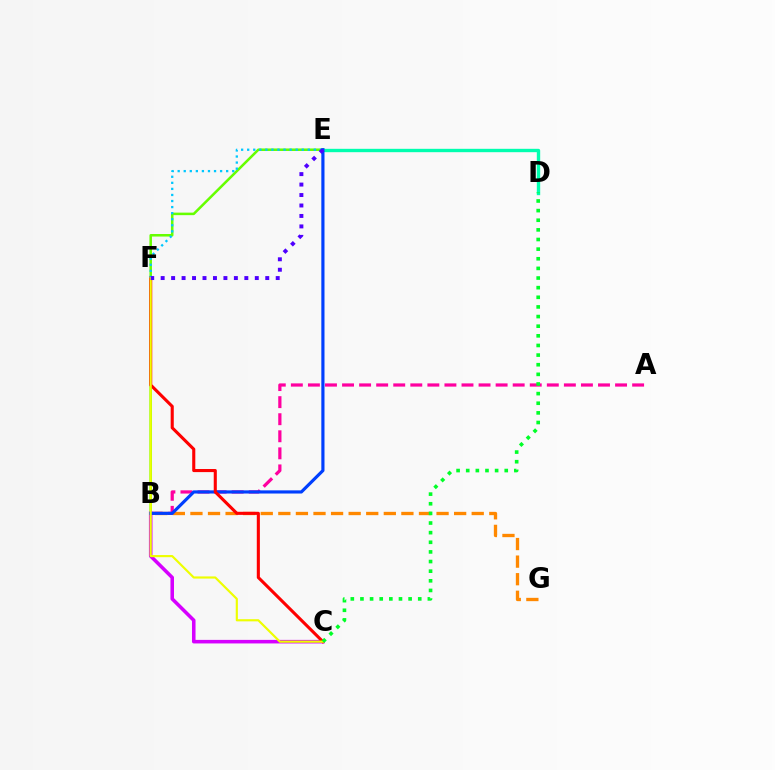{('B', 'E'): [{'color': '#66ff00', 'line_style': 'solid', 'thickness': 1.82}, {'color': '#003fff', 'line_style': 'solid', 'thickness': 2.28}], ('B', 'C'): [{'color': '#d600ff', 'line_style': 'solid', 'thickness': 2.55}], ('A', 'B'): [{'color': '#ff00a0', 'line_style': 'dashed', 'thickness': 2.32}], ('B', 'G'): [{'color': '#ff8800', 'line_style': 'dashed', 'thickness': 2.39}], ('D', 'E'): [{'color': '#00ffaf', 'line_style': 'solid', 'thickness': 2.43}], ('C', 'F'): [{'color': '#ff0000', 'line_style': 'solid', 'thickness': 2.23}, {'color': '#eeff00', 'line_style': 'solid', 'thickness': 1.56}], ('E', 'F'): [{'color': '#00c7ff', 'line_style': 'dotted', 'thickness': 1.65}, {'color': '#4f00ff', 'line_style': 'dotted', 'thickness': 2.84}], ('C', 'D'): [{'color': '#00ff27', 'line_style': 'dotted', 'thickness': 2.62}]}